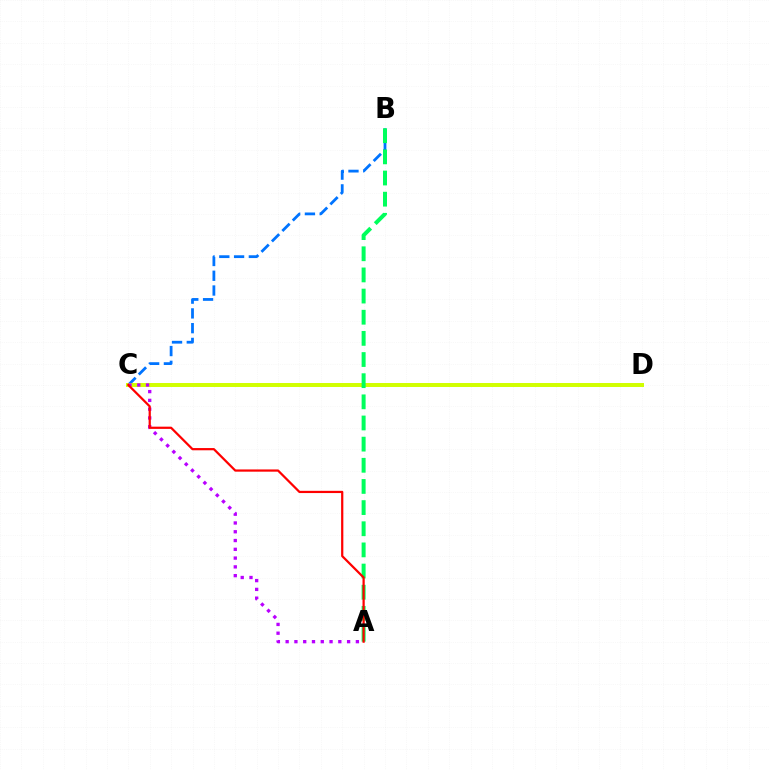{('B', 'C'): [{'color': '#0074ff', 'line_style': 'dashed', 'thickness': 2.01}], ('C', 'D'): [{'color': '#d1ff00', 'line_style': 'solid', 'thickness': 2.86}], ('A', 'C'): [{'color': '#b900ff', 'line_style': 'dotted', 'thickness': 2.39}, {'color': '#ff0000', 'line_style': 'solid', 'thickness': 1.6}], ('A', 'B'): [{'color': '#00ff5c', 'line_style': 'dashed', 'thickness': 2.87}]}